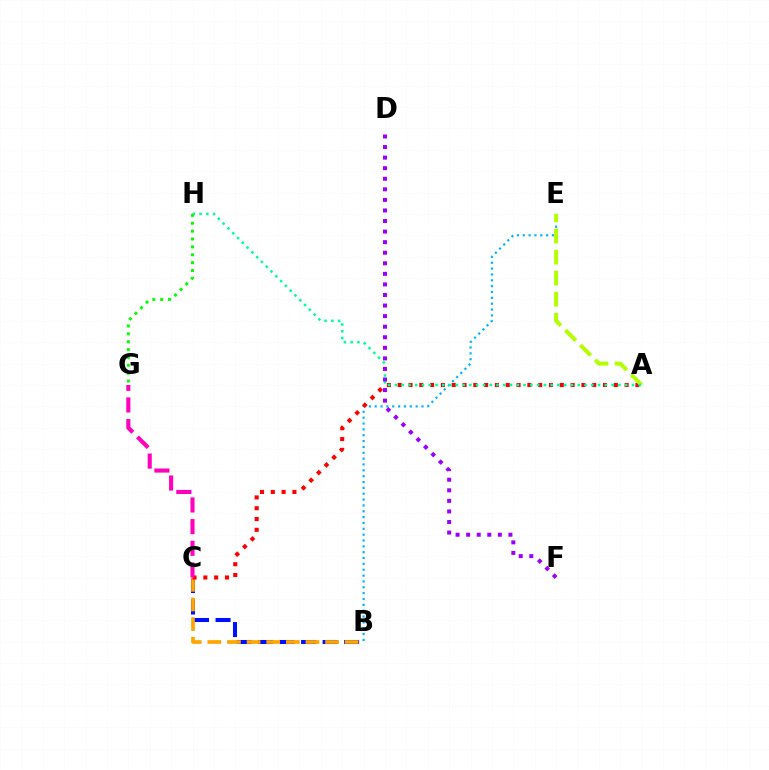{('B', 'C'): [{'color': '#0010ff', 'line_style': 'dashed', 'thickness': 2.92}, {'color': '#ffa500', 'line_style': 'dashed', 'thickness': 2.67}], ('B', 'E'): [{'color': '#00b5ff', 'line_style': 'dotted', 'thickness': 1.59}], ('A', 'C'): [{'color': '#ff0000', 'line_style': 'dotted', 'thickness': 2.94}], ('A', 'E'): [{'color': '#b3ff00', 'line_style': 'dashed', 'thickness': 2.86}], ('A', 'H'): [{'color': '#00ff9d', 'line_style': 'dotted', 'thickness': 1.84}], ('D', 'F'): [{'color': '#9b00ff', 'line_style': 'dotted', 'thickness': 2.87}], ('G', 'H'): [{'color': '#08ff00', 'line_style': 'dotted', 'thickness': 2.14}], ('C', 'G'): [{'color': '#ff00bd', 'line_style': 'dashed', 'thickness': 2.94}]}